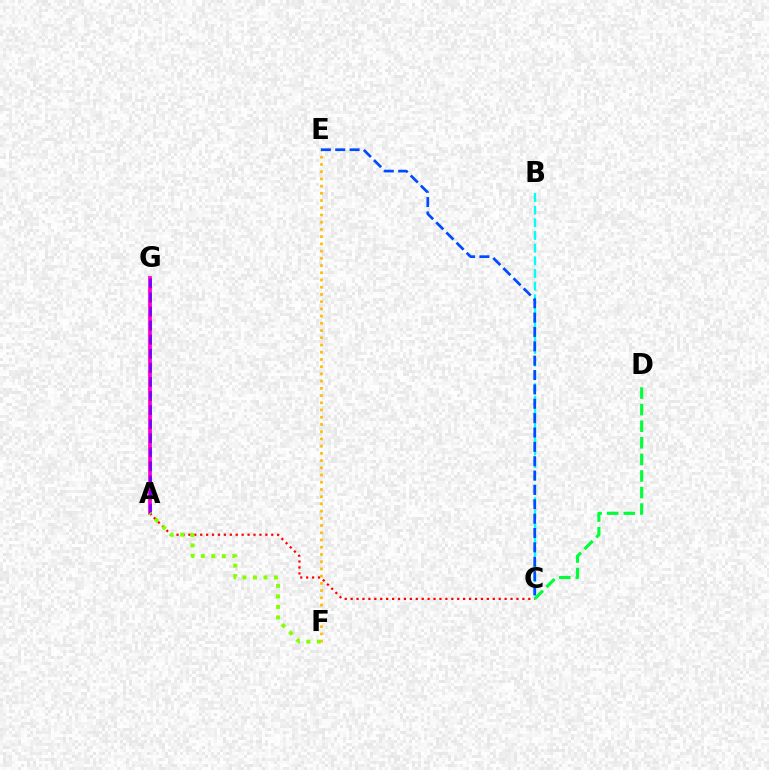{('A', 'G'): [{'color': '#ff00cf', 'line_style': 'solid', 'thickness': 2.71}, {'color': '#7200ff', 'line_style': 'dashed', 'thickness': 1.91}], ('E', 'F'): [{'color': '#ffbd00', 'line_style': 'dotted', 'thickness': 1.96}], ('A', 'C'): [{'color': '#ff0000', 'line_style': 'dotted', 'thickness': 1.61}], ('A', 'F'): [{'color': '#84ff00', 'line_style': 'dotted', 'thickness': 2.85}], ('B', 'C'): [{'color': '#00fff6', 'line_style': 'dashed', 'thickness': 1.72}], ('C', 'D'): [{'color': '#00ff39', 'line_style': 'dashed', 'thickness': 2.25}], ('C', 'E'): [{'color': '#004bff', 'line_style': 'dashed', 'thickness': 1.95}]}